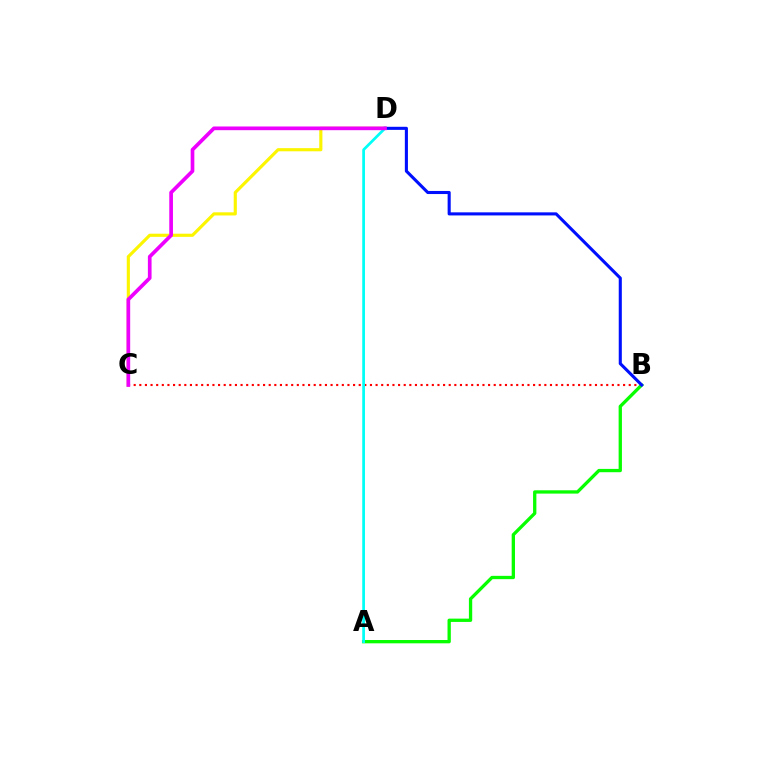{('C', 'D'): [{'color': '#fcf500', 'line_style': 'solid', 'thickness': 2.27}, {'color': '#ee00ff', 'line_style': 'solid', 'thickness': 2.66}], ('B', 'C'): [{'color': '#ff0000', 'line_style': 'dotted', 'thickness': 1.53}], ('A', 'B'): [{'color': '#08ff00', 'line_style': 'solid', 'thickness': 2.38}], ('A', 'D'): [{'color': '#00fff6', 'line_style': 'solid', 'thickness': 1.96}], ('B', 'D'): [{'color': '#0010ff', 'line_style': 'solid', 'thickness': 2.22}]}